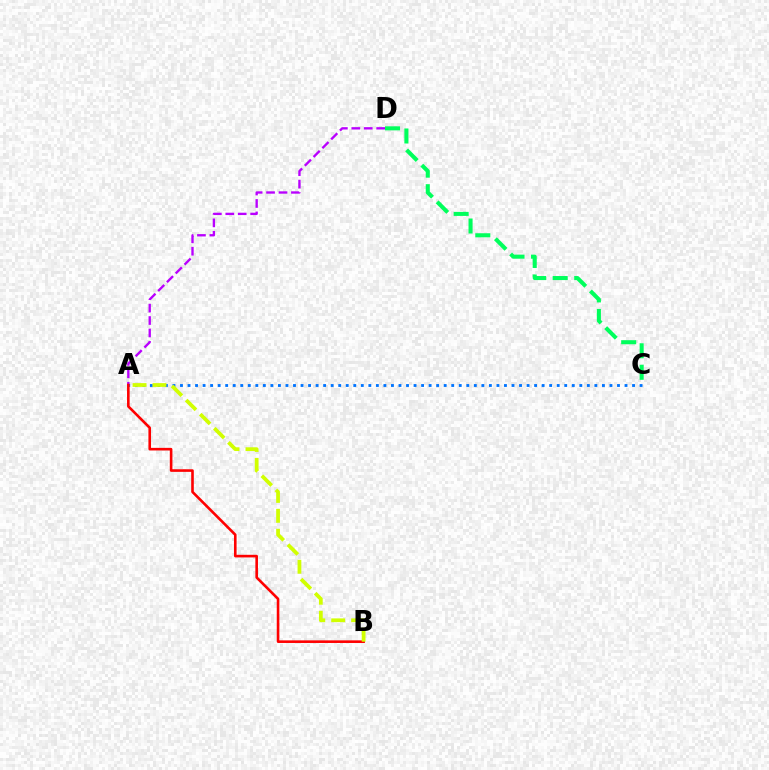{('A', 'D'): [{'color': '#b900ff', 'line_style': 'dashed', 'thickness': 1.69}], ('A', 'C'): [{'color': '#0074ff', 'line_style': 'dotted', 'thickness': 2.05}], ('C', 'D'): [{'color': '#00ff5c', 'line_style': 'dashed', 'thickness': 2.92}], ('A', 'B'): [{'color': '#ff0000', 'line_style': 'solid', 'thickness': 1.88}, {'color': '#d1ff00', 'line_style': 'dashed', 'thickness': 2.71}]}